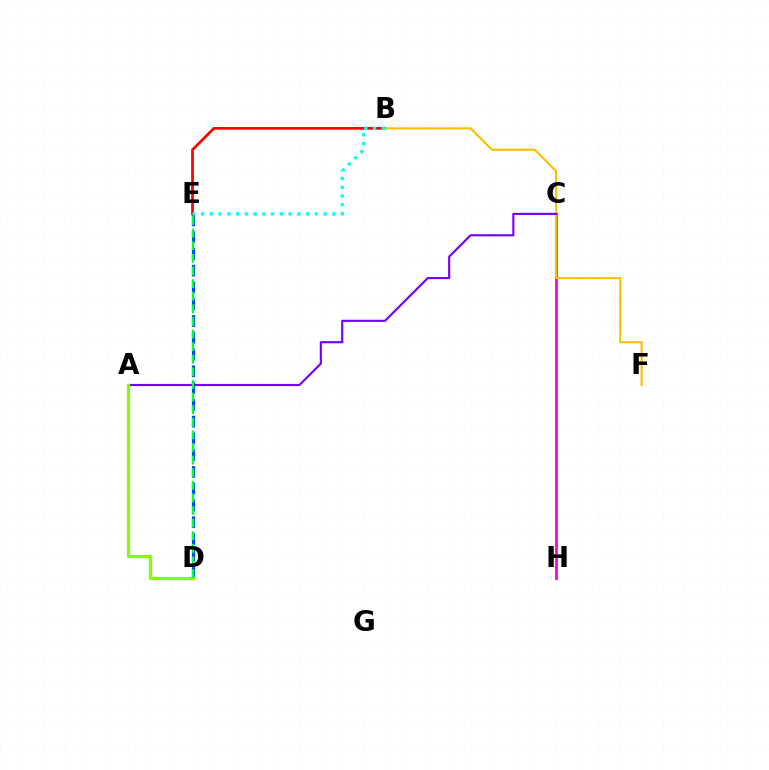{('D', 'E'): [{'color': '#004bff', 'line_style': 'dashed', 'thickness': 2.28}, {'color': '#00ff39', 'line_style': 'dashed', 'thickness': 1.71}], ('C', 'H'): [{'color': '#ff00cf', 'line_style': 'solid', 'thickness': 1.98}], ('B', 'E'): [{'color': '#ff0000', 'line_style': 'solid', 'thickness': 1.95}, {'color': '#00fff6', 'line_style': 'dotted', 'thickness': 2.38}], ('B', 'F'): [{'color': '#ffbd00', 'line_style': 'solid', 'thickness': 1.52}], ('A', 'C'): [{'color': '#7200ff', 'line_style': 'solid', 'thickness': 1.54}], ('A', 'D'): [{'color': '#84ff00', 'line_style': 'solid', 'thickness': 2.34}]}